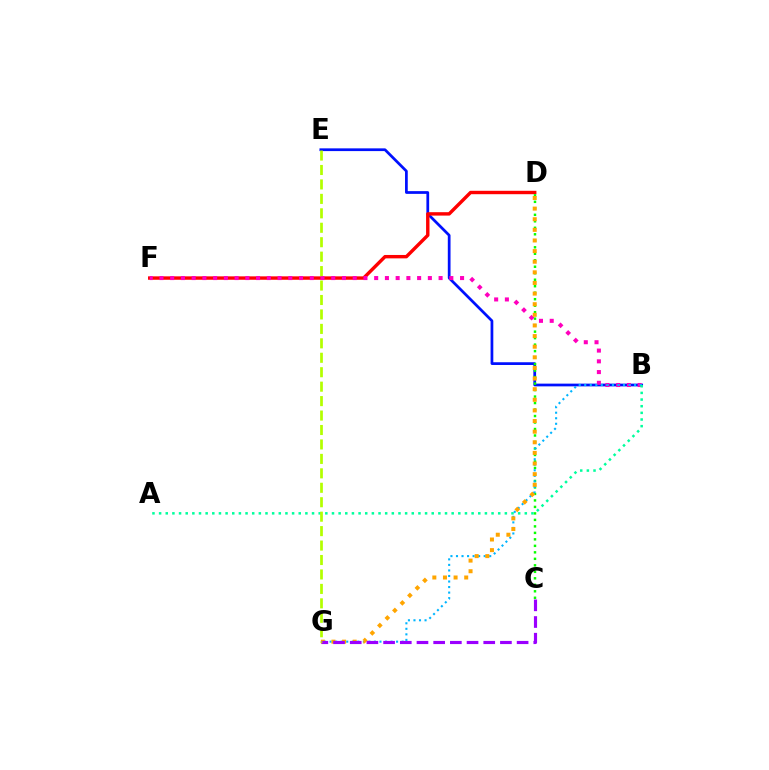{('B', 'E'): [{'color': '#0010ff', 'line_style': 'solid', 'thickness': 1.97}], ('D', 'F'): [{'color': '#ff0000', 'line_style': 'solid', 'thickness': 2.45}], ('C', 'D'): [{'color': '#08ff00', 'line_style': 'dotted', 'thickness': 1.76}], ('B', 'F'): [{'color': '#ff00bd', 'line_style': 'dotted', 'thickness': 2.92}], ('B', 'G'): [{'color': '#00b5ff', 'line_style': 'dotted', 'thickness': 1.5}], ('D', 'G'): [{'color': '#ffa500', 'line_style': 'dotted', 'thickness': 2.89}], ('A', 'B'): [{'color': '#00ff9d', 'line_style': 'dotted', 'thickness': 1.81}], ('C', 'G'): [{'color': '#9b00ff', 'line_style': 'dashed', 'thickness': 2.27}], ('E', 'G'): [{'color': '#b3ff00', 'line_style': 'dashed', 'thickness': 1.96}]}